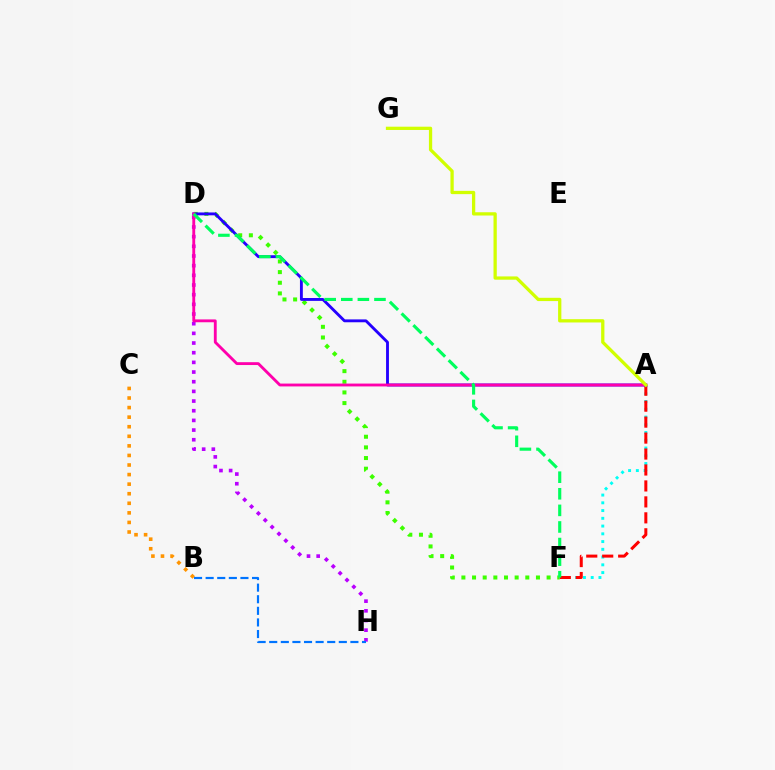{('D', 'F'): [{'color': '#3dff00', 'line_style': 'dotted', 'thickness': 2.89}, {'color': '#00ff5c', 'line_style': 'dashed', 'thickness': 2.25}], ('A', 'F'): [{'color': '#00fff6', 'line_style': 'dotted', 'thickness': 2.11}, {'color': '#ff0000', 'line_style': 'dashed', 'thickness': 2.17}], ('A', 'D'): [{'color': '#2500ff', 'line_style': 'solid', 'thickness': 2.06}, {'color': '#ff00ac', 'line_style': 'solid', 'thickness': 2.05}], ('D', 'H'): [{'color': '#b900ff', 'line_style': 'dotted', 'thickness': 2.63}], ('B', 'C'): [{'color': '#ff9400', 'line_style': 'dotted', 'thickness': 2.6}], ('B', 'H'): [{'color': '#0074ff', 'line_style': 'dashed', 'thickness': 1.58}], ('A', 'G'): [{'color': '#d1ff00', 'line_style': 'solid', 'thickness': 2.35}]}